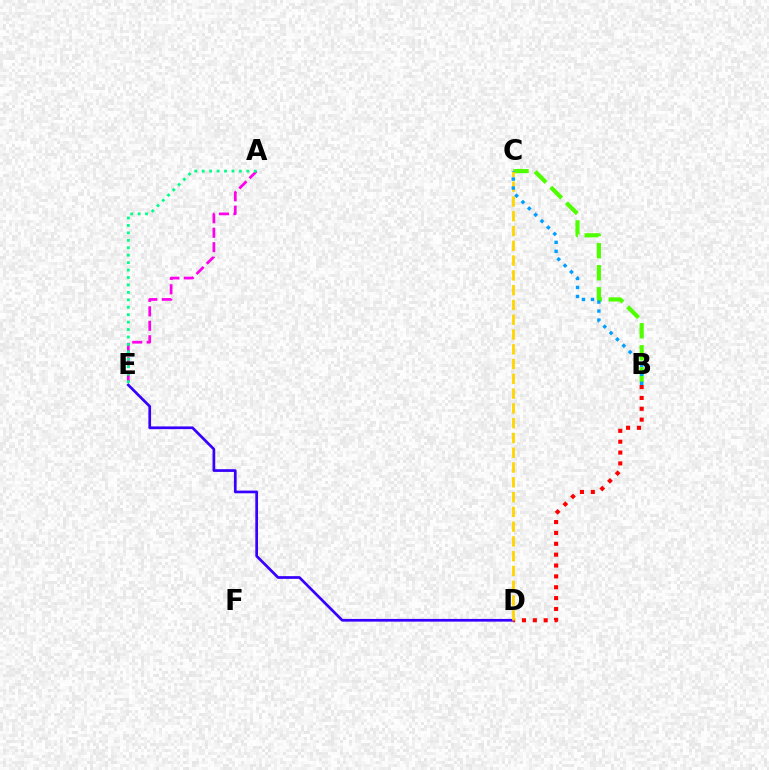{('A', 'E'): [{'color': '#ff00ed', 'line_style': 'dashed', 'thickness': 1.97}, {'color': '#00ff86', 'line_style': 'dotted', 'thickness': 2.02}], ('D', 'E'): [{'color': '#3700ff', 'line_style': 'solid', 'thickness': 1.95}], ('B', 'D'): [{'color': '#ff0000', 'line_style': 'dotted', 'thickness': 2.95}], ('B', 'C'): [{'color': '#4fff00', 'line_style': 'dashed', 'thickness': 3.0}, {'color': '#009eff', 'line_style': 'dotted', 'thickness': 2.44}], ('C', 'D'): [{'color': '#ffd500', 'line_style': 'dashed', 'thickness': 2.01}]}